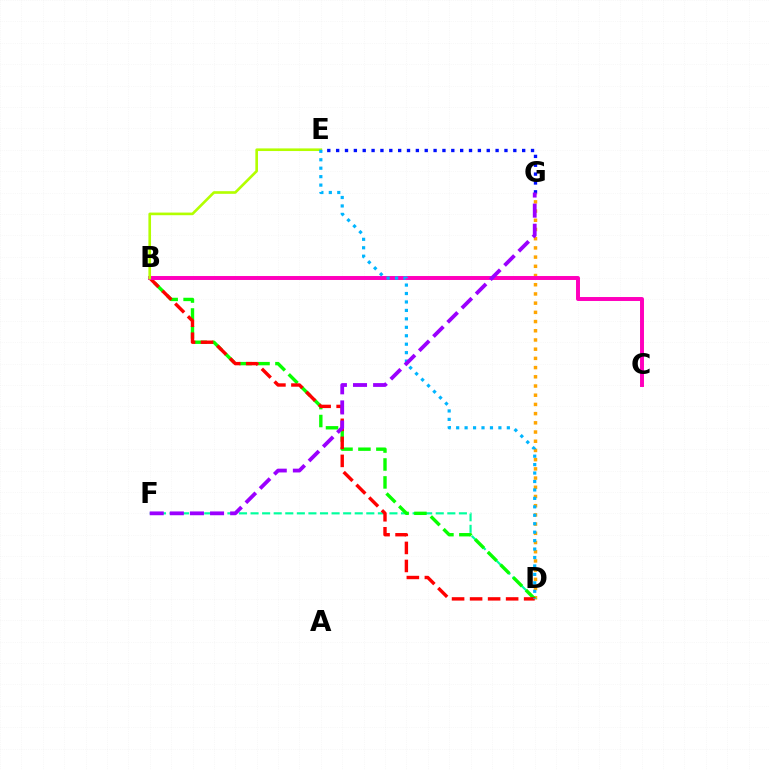{('D', 'G'): [{'color': '#ffa500', 'line_style': 'dotted', 'thickness': 2.5}], ('D', 'F'): [{'color': '#00ff9d', 'line_style': 'dashed', 'thickness': 1.57}], ('B', 'D'): [{'color': '#08ff00', 'line_style': 'dashed', 'thickness': 2.44}, {'color': '#ff0000', 'line_style': 'dashed', 'thickness': 2.45}], ('B', 'C'): [{'color': '#ff00bd', 'line_style': 'solid', 'thickness': 2.84}], ('E', 'G'): [{'color': '#0010ff', 'line_style': 'dotted', 'thickness': 2.41}], ('B', 'E'): [{'color': '#b3ff00', 'line_style': 'solid', 'thickness': 1.9}], ('D', 'E'): [{'color': '#00b5ff', 'line_style': 'dotted', 'thickness': 2.29}], ('F', 'G'): [{'color': '#9b00ff', 'line_style': 'dashed', 'thickness': 2.73}]}